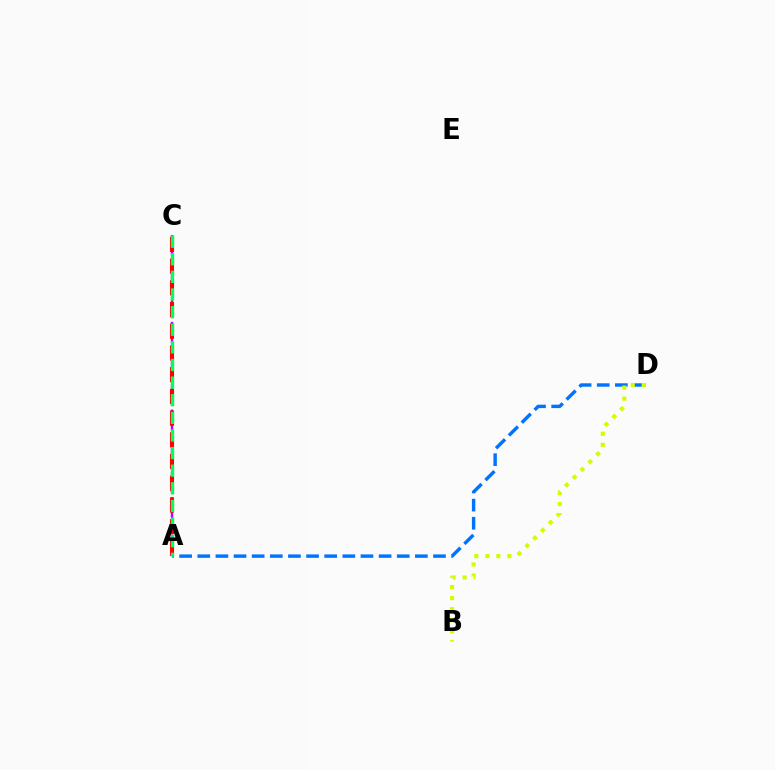{('A', 'C'): [{'color': '#b900ff', 'line_style': 'dashed', 'thickness': 1.7}, {'color': '#ff0000', 'line_style': 'dashed', 'thickness': 2.95}, {'color': '#00ff5c', 'line_style': 'dashed', 'thickness': 2.39}], ('A', 'D'): [{'color': '#0074ff', 'line_style': 'dashed', 'thickness': 2.46}], ('B', 'D'): [{'color': '#d1ff00', 'line_style': 'dotted', 'thickness': 3.0}]}